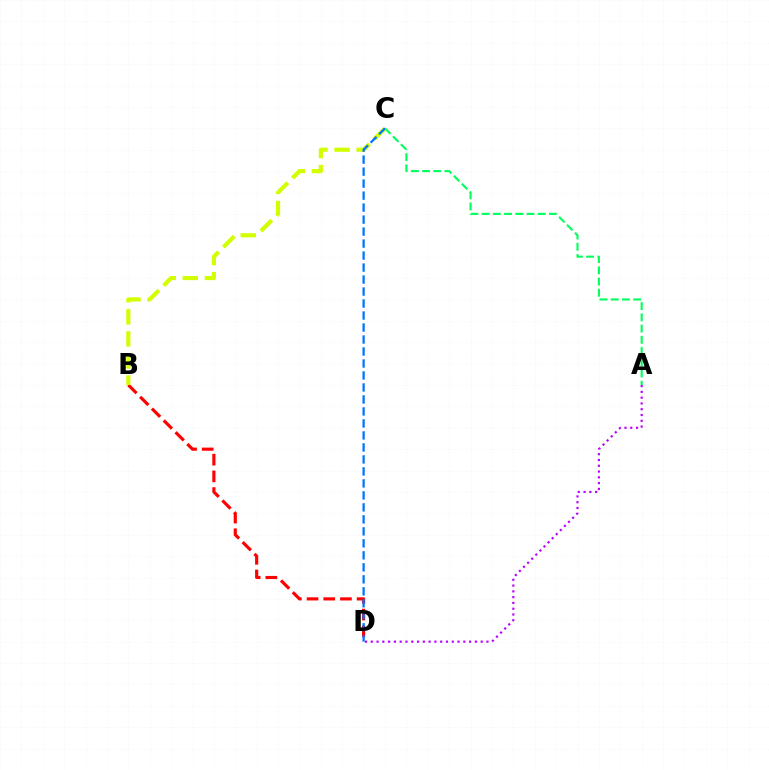{('A', 'C'): [{'color': '#00ff5c', 'line_style': 'dashed', 'thickness': 1.53}], ('B', 'D'): [{'color': '#ff0000', 'line_style': 'dashed', 'thickness': 2.27}], ('A', 'D'): [{'color': '#b900ff', 'line_style': 'dotted', 'thickness': 1.57}], ('B', 'C'): [{'color': '#d1ff00', 'line_style': 'dashed', 'thickness': 3.0}], ('C', 'D'): [{'color': '#0074ff', 'line_style': 'dashed', 'thickness': 1.63}]}